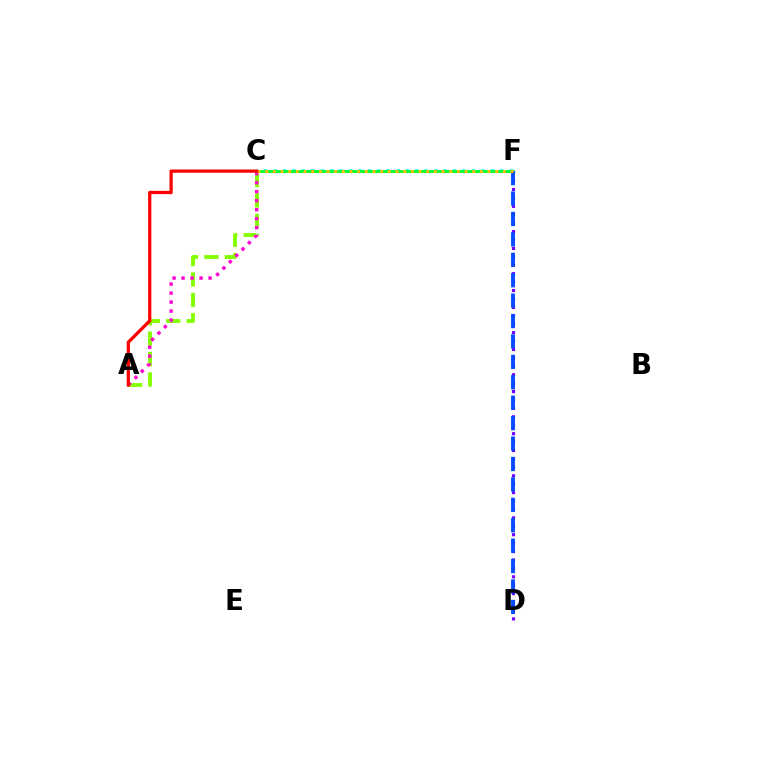{('A', 'C'): [{'color': '#84ff00', 'line_style': 'dashed', 'thickness': 2.78}, {'color': '#ff00cf', 'line_style': 'dotted', 'thickness': 2.44}, {'color': '#ff0000', 'line_style': 'solid', 'thickness': 2.34}], ('C', 'F'): [{'color': '#00fff6', 'line_style': 'dotted', 'thickness': 2.57}, {'color': '#00ff39', 'line_style': 'solid', 'thickness': 2.1}, {'color': '#ffbd00', 'line_style': 'dotted', 'thickness': 2.08}], ('D', 'F'): [{'color': '#7200ff', 'line_style': 'dotted', 'thickness': 2.29}, {'color': '#004bff', 'line_style': 'dashed', 'thickness': 2.77}]}